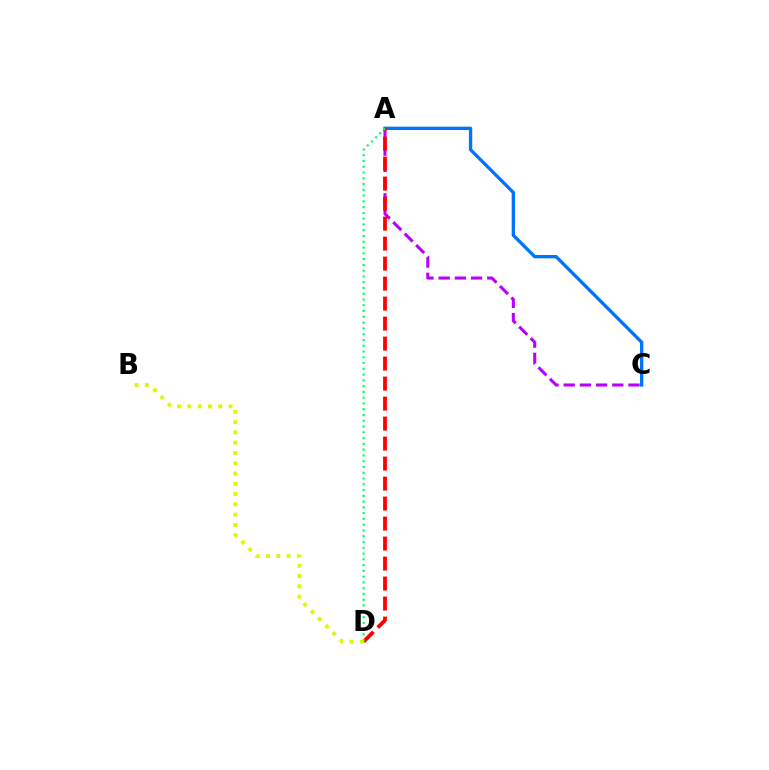{('A', 'C'): [{'color': '#b900ff', 'line_style': 'dashed', 'thickness': 2.2}, {'color': '#0074ff', 'line_style': 'solid', 'thickness': 2.39}], ('A', 'D'): [{'color': '#ff0000', 'line_style': 'dashed', 'thickness': 2.72}, {'color': '#00ff5c', 'line_style': 'dotted', 'thickness': 1.57}], ('B', 'D'): [{'color': '#d1ff00', 'line_style': 'dotted', 'thickness': 2.79}]}